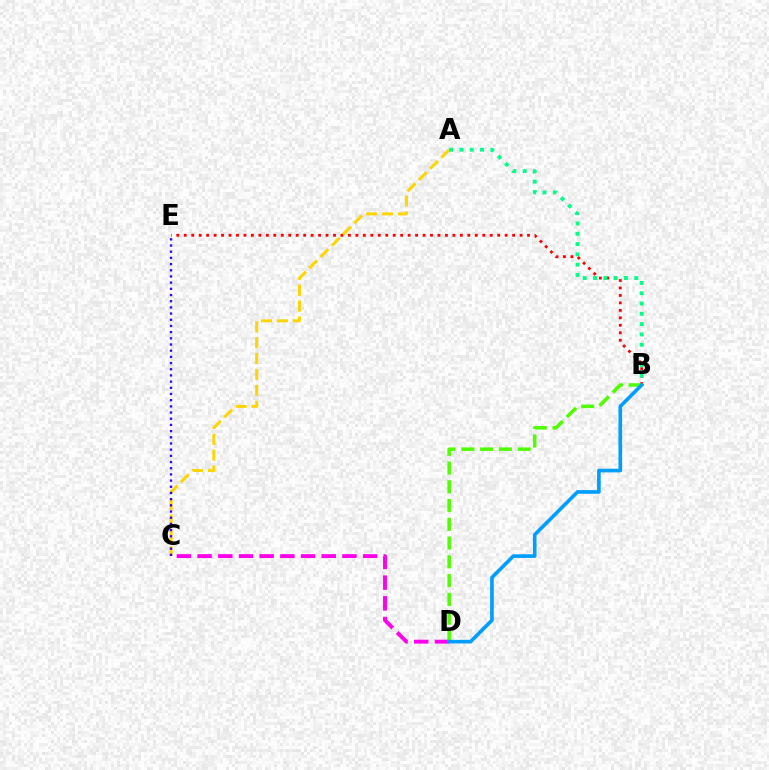{('B', 'E'): [{'color': '#ff0000', 'line_style': 'dotted', 'thickness': 2.03}], ('C', 'D'): [{'color': '#ff00ed', 'line_style': 'dashed', 'thickness': 2.81}], ('A', 'C'): [{'color': '#ffd500', 'line_style': 'dashed', 'thickness': 2.15}], ('B', 'D'): [{'color': '#4fff00', 'line_style': 'dashed', 'thickness': 2.55}, {'color': '#009eff', 'line_style': 'solid', 'thickness': 2.62}], ('A', 'B'): [{'color': '#00ff86', 'line_style': 'dotted', 'thickness': 2.8}], ('C', 'E'): [{'color': '#3700ff', 'line_style': 'dotted', 'thickness': 1.68}]}